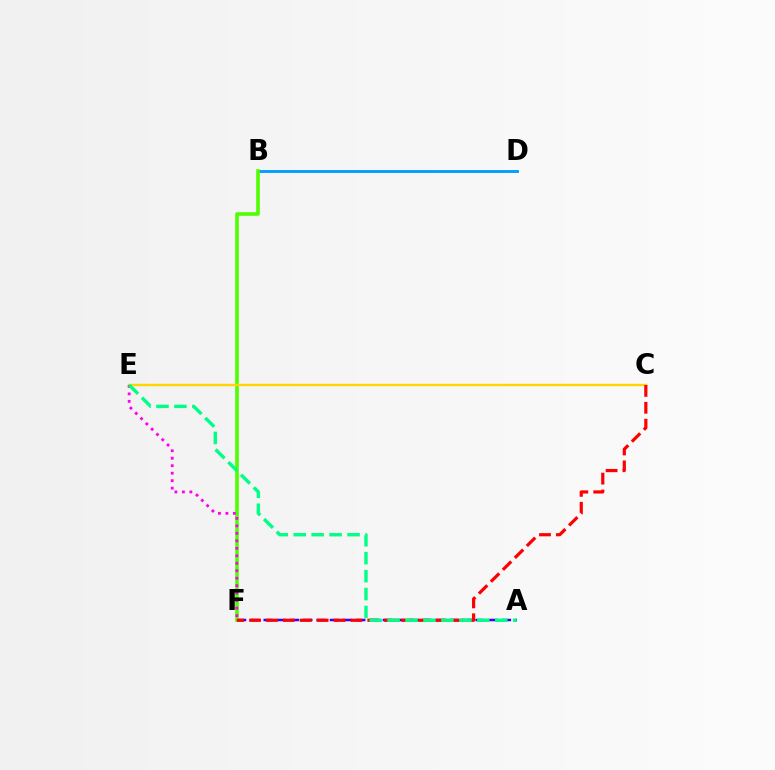{('B', 'D'): [{'color': '#009eff', 'line_style': 'solid', 'thickness': 2.09}], ('A', 'F'): [{'color': '#3700ff', 'line_style': 'dashed', 'thickness': 1.8}], ('B', 'F'): [{'color': '#4fff00', 'line_style': 'solid', 'thickness': 2.6}], ('C', 'E'): [{'color': '#ffd500', 'line_style': 'solid', 'thickness': 1.7}], ('C', 'F'): [{'color': '#ff0000', 'line_style': 'dashed', 'thickness': 2.29}], ('E', 'F'): [{'color': '#ff00ed', 'line_style': 'dotted', 'thickness': 2.03}], ('A', 'E'): [{'color': '#00ff86', 'line_style': 'dashed', 'thickness': 2.44}]}